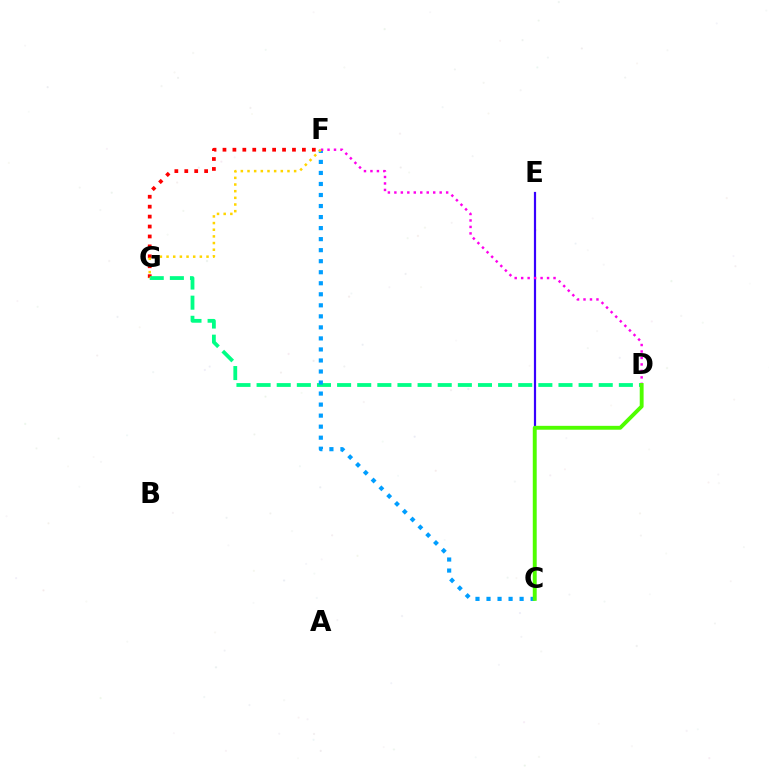{('C', 'E'): [{'color': '#3700ff', 'line_style': 'solid', 'thickness': 1.58}], ('F', 'G'): [{'color': '#ff0000', 'line_style': 'dotted', 'thickness': 2.7}, {'color': '#ffd500', 'line_style': 'dotted', 'thickness': 1.81}], ('D', 'G'): [{'color': '#00ff86', 'line_style': 'dashed', 'thickness': 2.73}], ('C', 'F'): [{'color': '#009eff', 'line_style': 'dotted', 'thickness': 3.0}], ('D', 'F'): [{'color': '#ff00ed', 'line_style': 'dotted', 'thickness': 1.76}], ('C', 'D'): [{'color': '#4fff00', 'line_style': 'solid', 'thickness': 2.79}]}